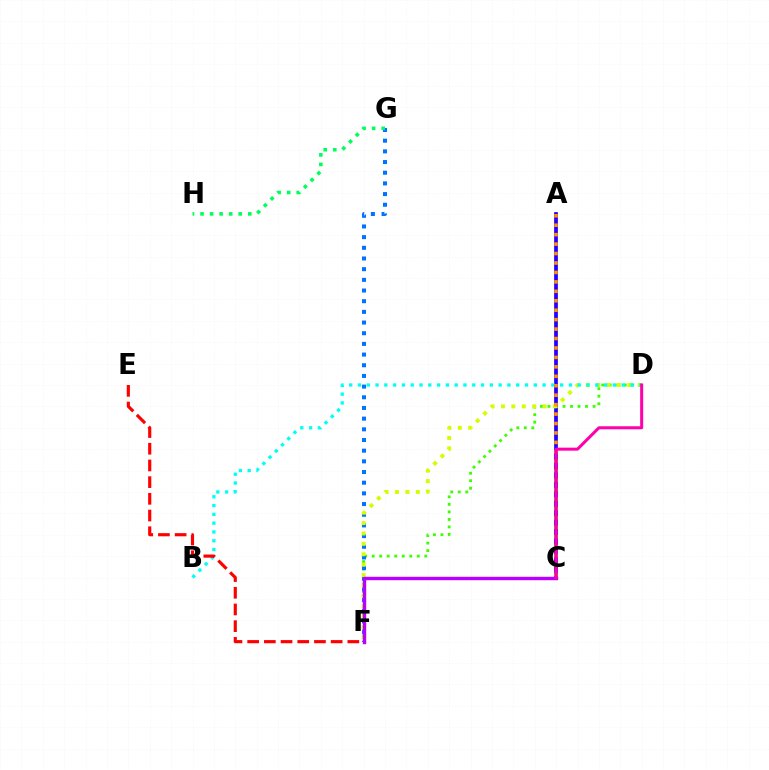{('D', 'F'): [{'color': '#3dff00', 'line_style': 'dotted', 'thickness': 2.04}, {'color': '#d1ff00', 'line_style': 'dotted', 'thickness': 2.83}], ('F', 'G'): [{'color': '#0074ff', 'line_style': 'dotted', 'thickness': 2.9}], ('A', 'C'): [{'color': '#2500ff', 'line_style': 'solid', 'thickness': 2.69}, {'color': '#ff9400', 'line_style': 'dotted', 'thickness': 2.57}], ('G', 'H'): [{'color': '#00ff5c', 'line_style': 'dotted', 'thickness': 2.59}], ('B', 'D'): [{'color': '#00fff6', 'line_style': 'dotted', 'thickness': 2.39}], ('C', 'F'): [{'color': '#b900ff', 'line_style': 'solid', 'thickness': 2.46}], ('E', 'F'): [{'color': '#ff0000', 'line_style': 'dashed', 'thickness': 2.27}], ('C', 'D'): [{'color': '#ff00ac', 'line_style': 'solid', 'thickness': 2.17}]}